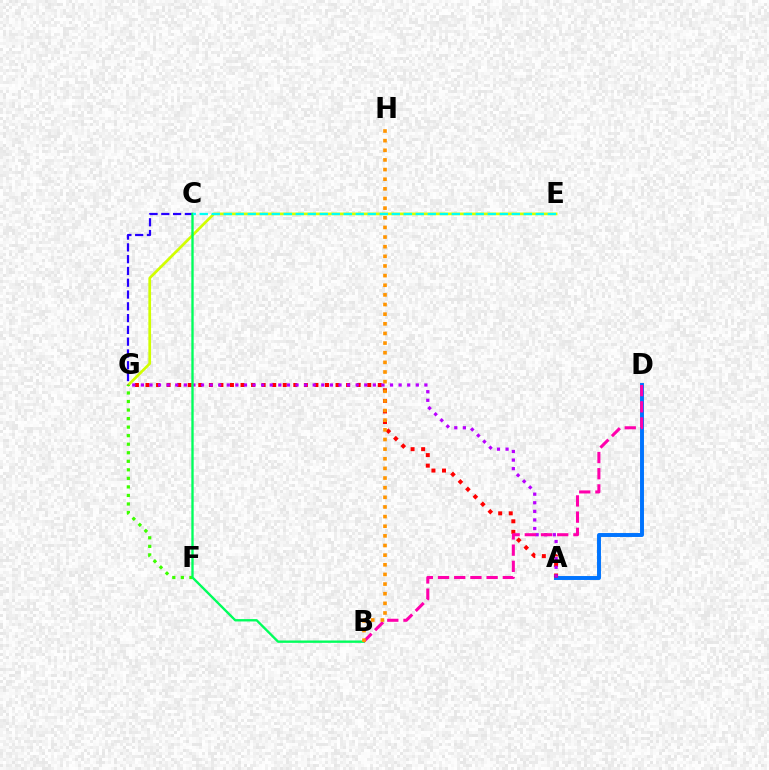{('E', 'G'): [{'color': '#d1ff00', 'line_style': 'solid', 'thickness': 1.95}], ('A', 'D'): [{'color': '#0074ff', 'line_style': 'solid', 'thickness': 2.84}], ('A', 'G'): [{'color': '#ff0000', 'line_style': 'dotted', 'thickness': 2.87}, {'color': '#b900ff', 'line_style': 'dotted', 'thickness': 2.33}], ('C', 'G'): [{'color': '#2500ff', 'line_style': 'dashed', 'thickness': 1.6}], ('F', 'G'): [{'color': '#3dff00', 'line_style': 'dotted', 'thickness': 2.32}], ('B', 'C'): [{'color': '#00ff5c', 'line_style': 'solid', 'thickness': 1.7}], ('C', 'E'): [{'color': '#00fff6', 'line_style': 'dashed', 'thickness': 1.63}], ('B', 'D'): [{'color': '#ff00ac', 'line_style': 'dashed', 'thickness': 2.2}], ('B', 'H'): [{'color': '#ff9400', 'line_style': 'dotted', 'thickness': 2.62}]}